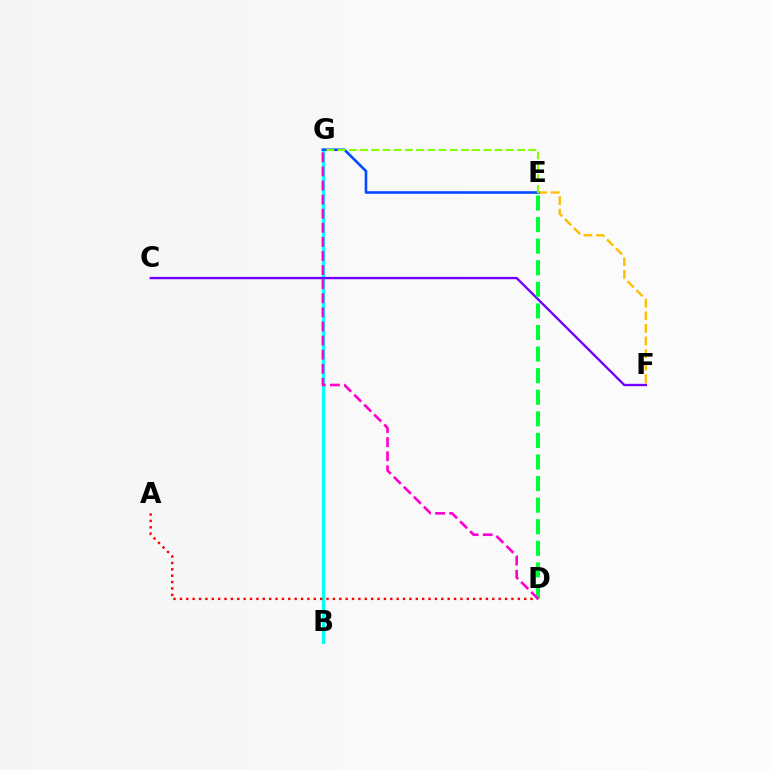{('E', 'F'): [{'color': '#ffbd00', 'line_style': 'dashed', 'thickness': 1.71}], ('B', 'G'): [{'color': '#00fff6', 'line_style': 'solid', 'thickness': 2.31}], ('A', 'D'): [{'color': '#ff0000', 'line_style': 'dotted', 'thickness': 1.73}], ('C', 'F'): [{'color': '#7200ff', 'line_style': 'solid', 'thickness': 1.69}], ('D', 'E'): [{'color': '#00ff39', 'line_style': 'dashed', 'thickness': 2.93}], ('E', 'G'): [{'color': '#004bff', 'line_style': 'solid', 'thickness': 1.87}, {'color': '#84ff00', 'line_style': 'dashed', 'thickness': 1.52}], ('D', 'G'): [{'color': '#ff00cf', 'line_style': 'dashed', 'thickness': 1.92}]}